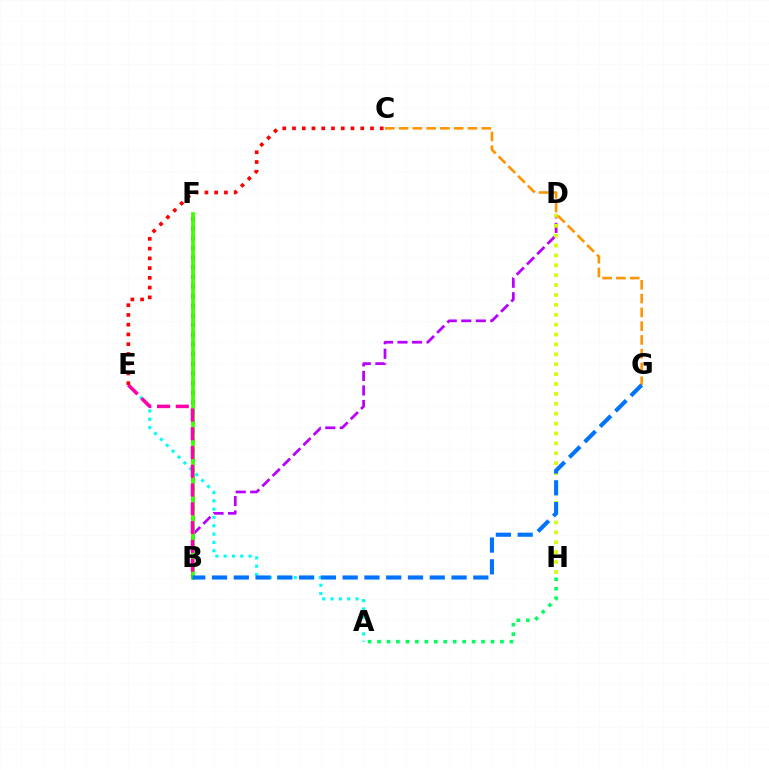{('B', 'D'): [{'color': '#b900ff', 'line_style': 'dashed', 'thickness': 1.97}], ('A', 'E'): [{'color': '#00fff6', 'line_style': 'dotted', 'thickness': 2.26}], ('B', 'F'): [{'color': '#2500ff', 'line_style': 'dotted', 'thickness': 2.62}, {'color': '#3dff00', 'line_style': 'solid', 'thickness': 2.68}], ('B', 'E'): [{'color': '#ff00ac', 'line_style': 'dashed', 'thickness': 2.55}], ('A', 'H'): [{'color': '#00ff5c', 'line_style': 'dotted', 'thickness': 2.57}], ('D', 'H'): [{'color': '#d1ff00', 'line_style': 'dotted', 'thickness': 2.69}], ('C', 'G'): [{'color': '#ff9400', 'line_style': 'dashed', 'thickness': 1.87}], ('B', 'G'): [{'color': '#0074ff', 'line_style': 'dashed', 'thickness': 2.96}], ('C', 'E'): [{'color': '#ff0000', 'line_style': 'dotted', 'thickness': 2.65}]}